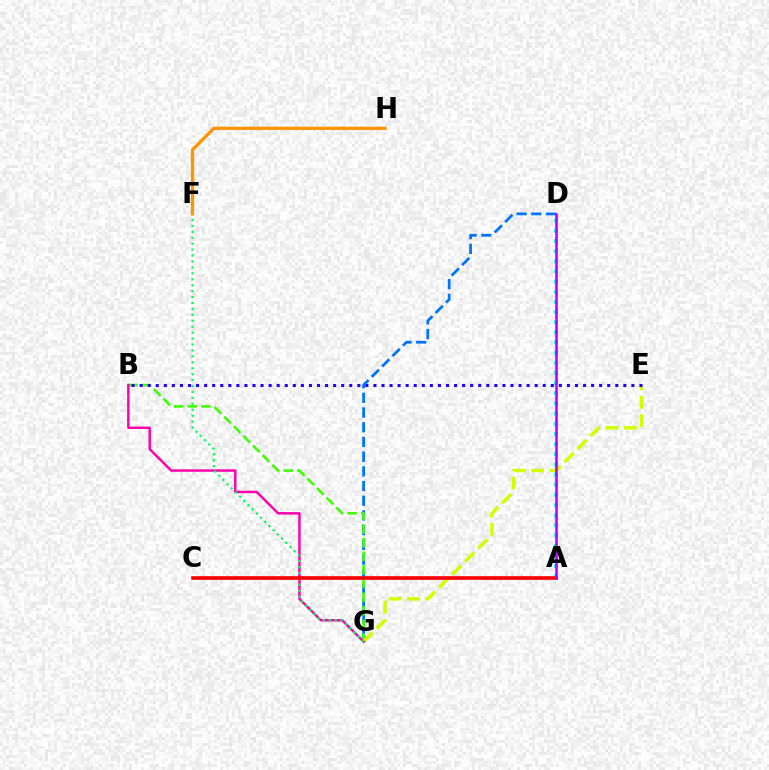{('D', 'G'): [{'color': '#0074ff', 'line_style': 'dashed', 'thickness': 2.0}], ('B', 'G'): [{'color': '#3dff00', 'line_style': 'dashed', 'thickness': 1.85}, {'color': '#ff00ac', 'line_style': 'solid', 'thickness': 1.76}], ('E', 'G'): [{'color': '#d1ff00', 'line_style': 'dashed', 'thickness': 2.5}], ('B', 'E'): [{'color': '#2500ff', 'line_style': 'dotted', 'thickness': 2.19}], ('F', 'G'): [{'color': '#00ff5c', 'line_style': 'dotted', 'thickness': 1.61}], ('F', 'H'): [{'color': '#ff9400', 'line_style': 'solid', 'thickness': 2.35}], ('A', 'D'): [{'color': '#00fff6', 'line_style': 'dotted', 'thickness': 2.76}, {'color': '#b900ff', 'line_style': 'solid', 'thickness': 1.82}], ('A', 'C'): [{'color': '#ff0000', 'line_style': 'solid', 'thickness': 2.61}]}